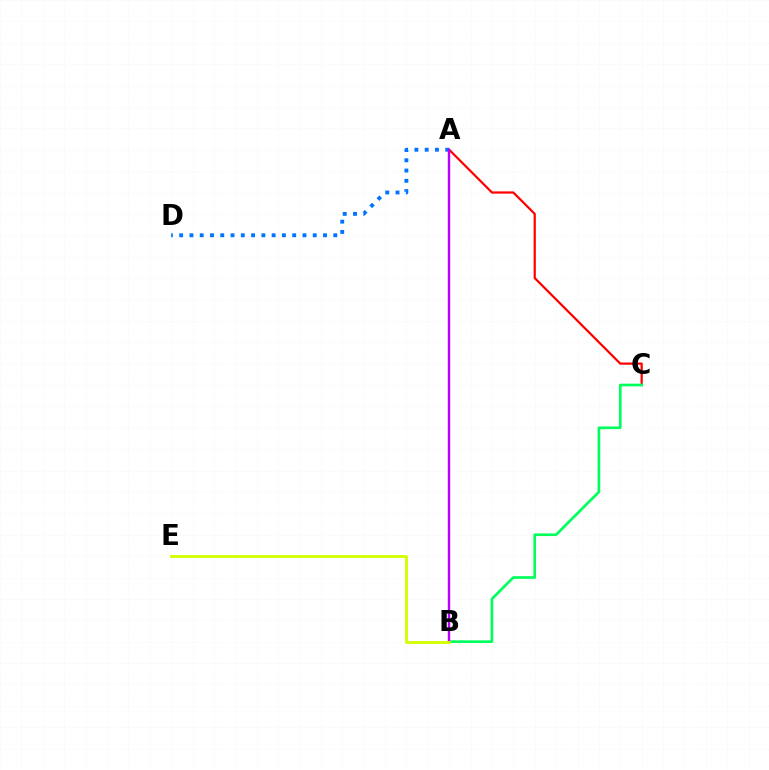{('A', 'C'): [{'color': '#ff0000', 'line_style': 'solid', 'thickness': 1.6}], ('A', 'D'): [{'color': '#0074ff', 'line_style': 'dotted', 'thickness': 2.79}], ('B', 'C'): [{'color': '#00ff5c', 'line_style': 'solid', 'thickness': 1.92}], ('A', 'B'): [{'color': '#b900ff', 'line_style': 'solid', 'thickness': 1.74}], ('B', 'E'): [{'color': '#d1ff00', 'line_style': 'solid', 'thickness': 2.04}]}